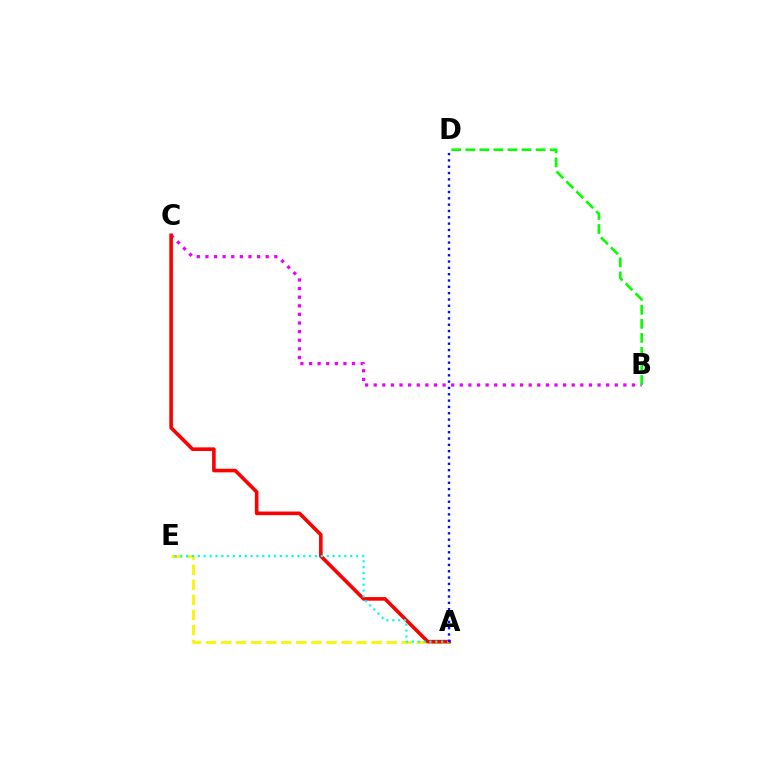{('B', 'C'): [{'color': '#ee00ff', 'line_style': 'dotted', 'thickness': 2.34}], ('B', 'D'): [{'color': '#08ff00', 'line_style': 'dashed', 'thickness': 1.91}], ('A', 'E'): [{'color': '#fcf500', 'line_style': 'dashed', 'thickness': 2.04}, {'color': '#00fff6', 'line_style': 'dotted', 'thickness': 1.59}], ('A', 'C'): [{'color': '#ff0000', 'line_style': 'solid', 'thickness': 2.6}], ('A', 'D'): [{'color': '#0010ff', 'line_style': 'dotted', 'thickness': 1.72}]}